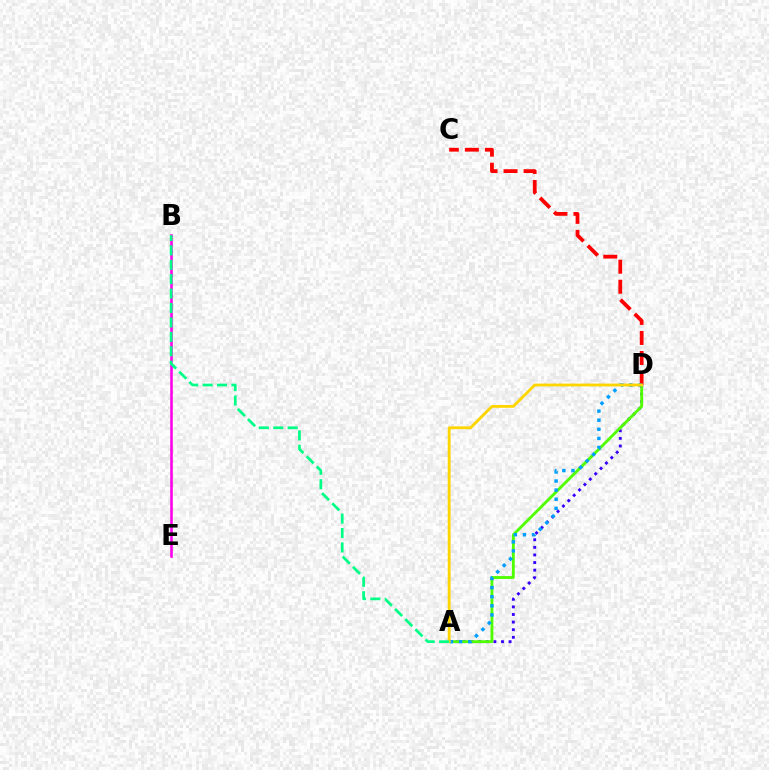{('B', 'E'): [{'color': '#ff00ed', 'line_style': 'solid', 'thickness': 1.86}], ('A', 'D'): [{'color': '#3700ff', 'line_style': 'dotted', 'thickness': 2.07}, {'color': '#4fff00', 'line_style': 'solid', 'thickness': 2.04}, {'color': '#009eff', 'line_style': 'dotted', 'thickness': 2.47}, {'color': '#ffd500', 'line_style': 'solid', 'thickness': 2.04}], ('C', 'D'): [{'color': '#ff0000', 'line_style': 'dashed', 'thickness': 2.72}], ('A', 'B'): [{'color': '#00ff86', 'line_style': 'dashed', 'thickness': 1.96}]}